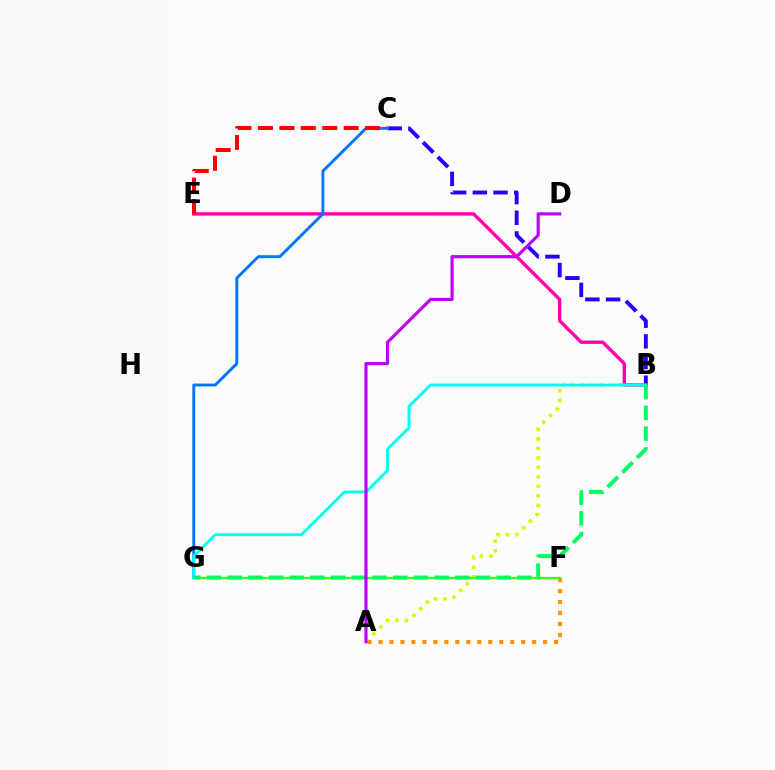{('A', 'B'): [{'color': '#d1ff00', 'line_style': 'dotted', 'thickness': 2.58}], ('B', 'C'): [{'color': '#2500ff', 'line_style': 'dashed', 'thickness': 2.81}], ('B', 'E'): [{'color': '#ff00ac', 'line_style': 'solid', 'thickness': 2.43}], ('C', 'G'): [{'color': '#0074ff', 'line_style': 'solid', 'thickness': 2.08}], ('A', 'F'): [{'color': '#ff9400', 'line_style': 'dotted', 'thickness': 2.98}], ('C', 'E'): [{'color': '#ff0000', 'line_style': 'dashed', 'thickness': 2.91}], ('F', 'G'): [{'color': '#3dff00', 'line_style': 'solid', 'thickness': 1.65}], ('B', 'G'): [{'color': '#00fff6', 'line_style': 'solid', 'thickness': 2.06}, {'color': '#00ff5c', 'line_style': 'dashed', 'thickness': 2.81}], ('A', 'D'): [{'color': '#b900ff', 'line_style': 'solid', 'thickness': 2.27}]}